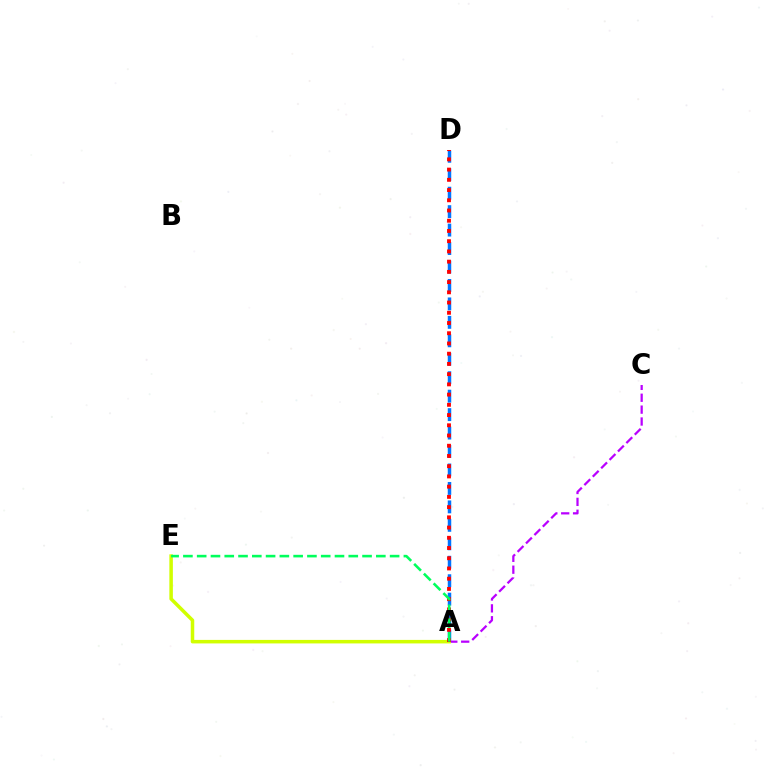{('A', 'D'): [{'color': '#0074ff', 'line_style': 'dashed', 'thickness': 2.51}, {'color': '#ff0000', 'line_style': 'dotted', 'thickness': 2.78}], ('A', 'C'): [{'color': '#b900ff', 'line_style': 'dashed', 'thickness': 1.61}], ('A', 'E'): [{'color': '#d1ff00', 'line_style': 'solid', 'thickness': 2.53}, {'color': '#00ff5c', 'line_style': 'dashed', 'thickness': 1.87}]}